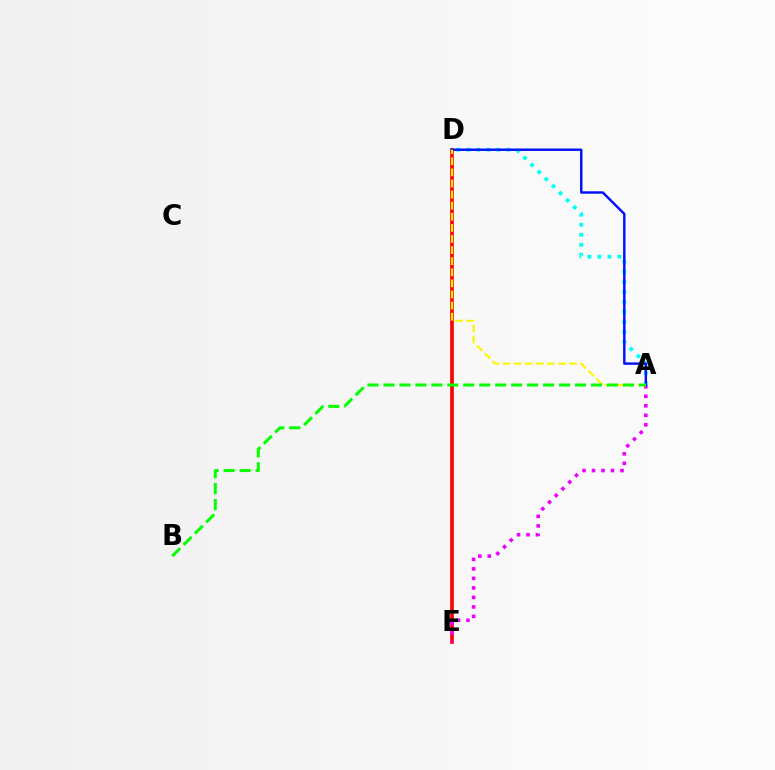{('D', 'E'): [{'color': '#ff0000', 'line_style': 'solid', 'thickness': 2.64}], ('A', 'E'): [{'color': '#ee00ff', 'line_style': 'dotted', 'thickness': 2.58}], ('A', 'D'): [{'color': '#00fff6', 'line_style': 'dotted', 'thickness': 2.72}, {'color': '#0010ff', 'line_style': 'solid', 'thickness': 1.74}, {'color': '#fcf500', 'line_style': 'dashed', 'thickness': 1.51}], ('A', 'B'): [{'color': '#08ff00', 'line_style': 'dashed', 'thickness': 2.17}]}